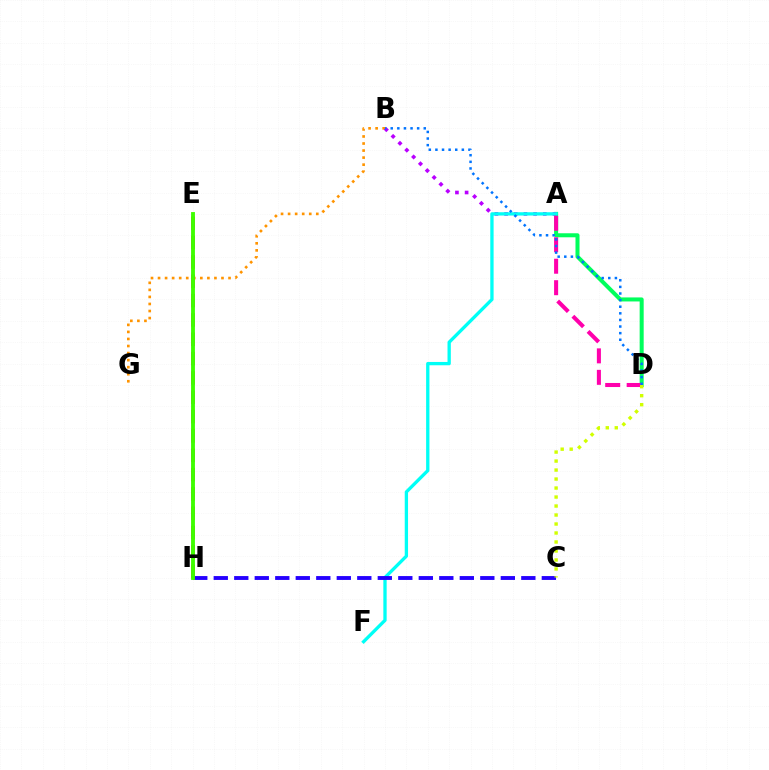{('A', 'D'): [{'color': '#00ff5c', 'line_style': 'solid', 'thickness': 2.9}, {'color': '#ff00ac', 'line_style': 'dashed', 'thickness': 2.92}], ('B', 'G'): [{'color': '#ff9400', 'line_style': 'dotted', 'thickness': 1.92}], ('E', 'H'): [{'color': '#ff0000', 'line_style': 'dashed', 'thickness': 2.63}, {'color': '#3dff00', 'line_style': 'solid', 'thickness': 2.77}], ('A', 'B'): [{'color': '#b900ff', 'line_style': 'dotted', 'thickness': 2.63}], ('A', 'F'): [{'color': '#00fff6', 'line_style': 'solid', 'thickness': 2.38}], ('C', 'H'): [{'color': '#2500ff', 'line_style': 'dashed', 'thickness': 2.79}], ('B', 'D'): [{'color': '#0074ff', 'line_style': 'dotted', 'thickness': 1.8}], ('C', 'D'): [{'color': '#d1ff00', 'line_style': 'dotted', 'thickness': 2.44}]}